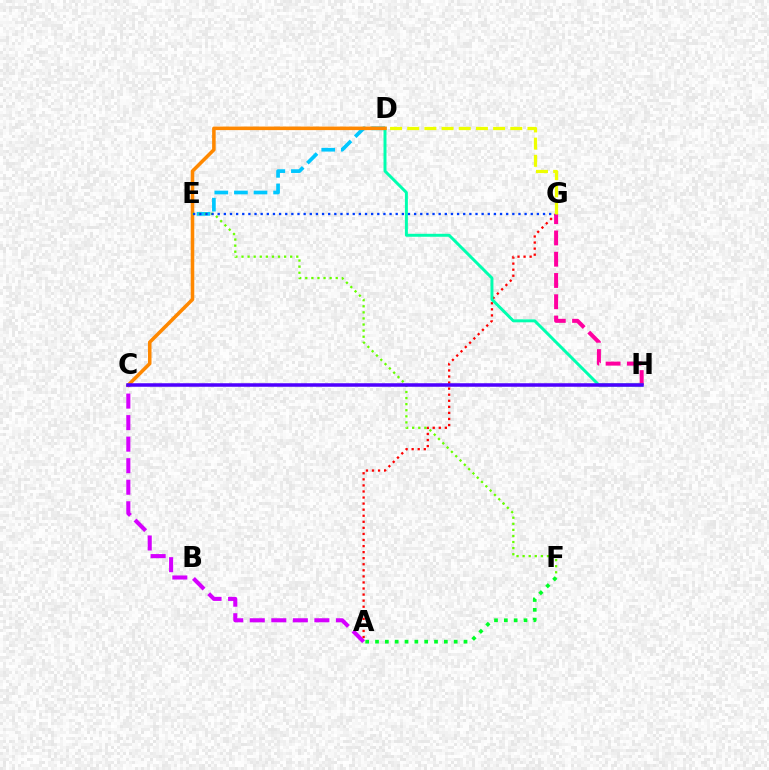{('A', 'C'): [{'color': '#d600ff', 'line_style': 'dashed', 'thickness': 2.93}], ('A', 'G'): [{'color': '#ff0000', 'line_style': 'dotted', 'thickness': 1.65}], ('G', 'H'): [{'color': '#ff00a0', 'line_style': 'dashed', 'thickness': 2.89}], ('A', 'F'): [{'color': '#00ff27', 'line_style': 'dotted', 'thickness': 2.67}], ('D', 'E'): [{'color': '#00c7ff', 'line_style': 'dashed', 'thickness': 2.66}], ('D', 'H'): [{'color': '#00ffaf', 'line_style': 'solid', 'thickness': 2.13}], ('C', 'D'): [{'color': '#ff8800', 'line_style': 'solid', 'thickness': 2.56}], ('E', 'F'): [{'color': '#66ff00', 'line_style': 'dotted', 'thickness': 1.65}], ('E', 'G'): [{'color': '#003fff', 'line_style': 'dotted', 'thickness': 1.67}], ('D', 'G'): [{'color': '#eeff00', 'line_style': 'dashed', 'thickness': 2.33}], ('C', 'H'): [{'color': '#4f00ff', 'line_style': 'solid', 'thickness': 2.53}]}